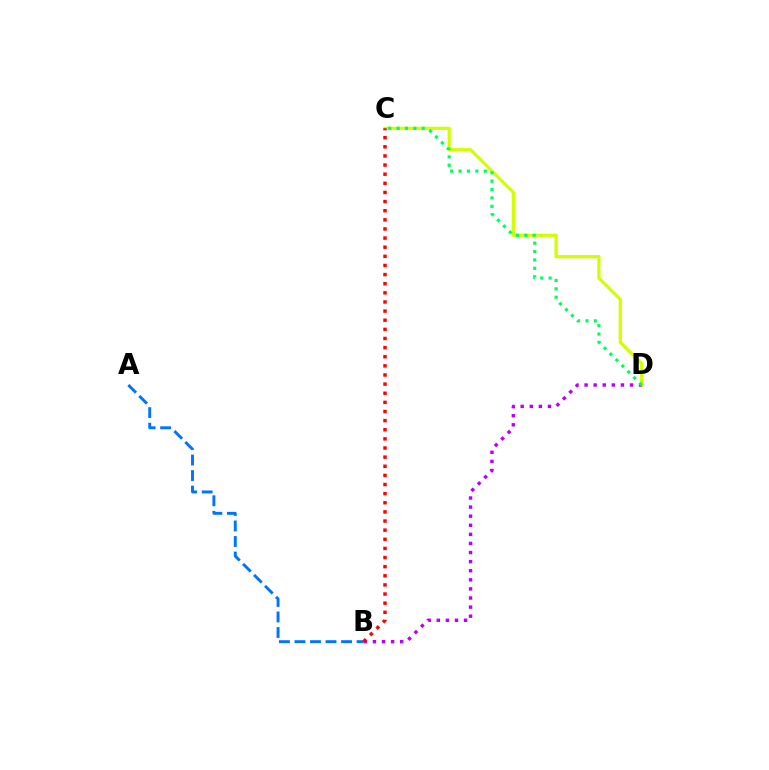{('C', 'D'): [{'color': '#d1ff00', 'line_style': 'solid', 'thickness': 2.32}, {'color': '#00ff5c', 'line_style': 'dotted', 'thickness': 2.28}], ('B', 'D'): [{'color': '#b900ff', 'line_style': 'dotted', 'thickness': 2.47}], ('A', 'B'): [{'color': '#0074ff', 'line_style': 'dashed', 'thickness': 2.11}], ('B', 'C'): [{'color': '#ff0000', 'line_style': 'dotted', 'thickness': 2.48}]}